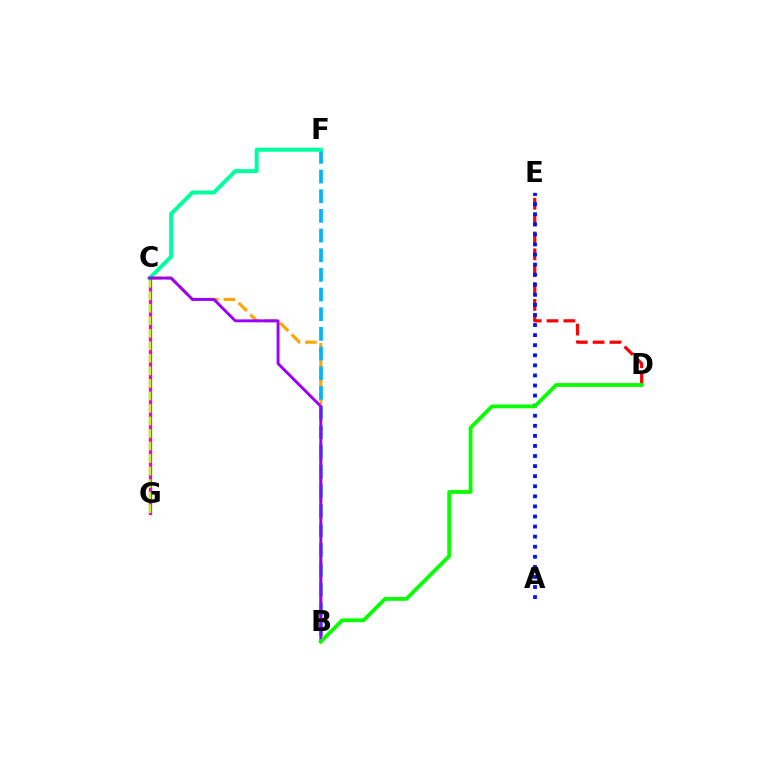{('B', 'C'): [{'color': '#ffa500', 'line_style': 'dashed', 'thickness': 2.25}, {'color': '#9b00ff', 'line_style': 'solid', 'thickness': 2.09}], ('B', 'F'): [{'color': '#00b5ff', 'line_style': 'dashed', 'thickness': 2.67}], ('C', 'G'): [{'color': '#ff00bd', 'line_style': 'solid', 'thickness': 2.37}, {'color': '#b3ff00', 'line_style': 'dashed', 'thickness': 1.7}], ('D', 'E'): [{'color': '#ff0000', 'line_style': 'dashed', 'thickness': 2.29}], ('A', 'E'): [{'color': '#0010ff', 'line_style': 'dotted', 'thickness': 2.74}], ('C', 'F'): [{'color': '#00ff9d', 'line_style': 'solid', 'thickness': 2.87}], ('B', 'D'): [{'color': '#08ff00', 'line_style': 'solid', 'thickness': 2.74}]}